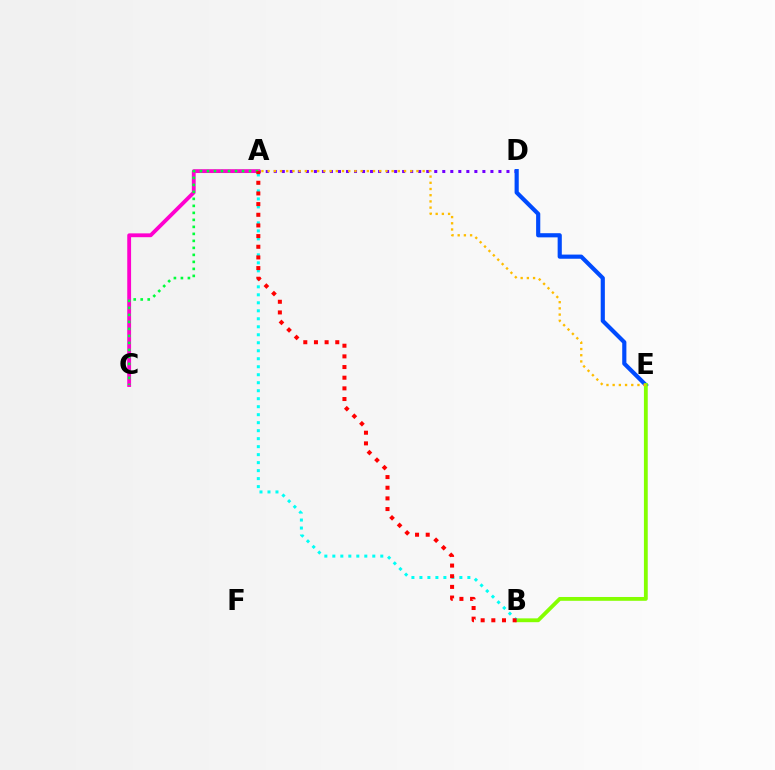{('A', 'D'): [{'color': '#7200ff', 'line_style': 'dotted', 'thickness': 2.18}], ('D', 'E'): [{'color': '#004bff', 'line_style': 'solid', 'thickness': 2.99}], ('A', 'C'): [{'color': '#ff00cf', 'line_style': 'solid', 'thickness': 2.76}, {'color': '#00ff39', 'line_style': 'dotted', 'thickness': 1.9}], ('B', 'E'): [{'color': '#84ff00', 'line_style': 'solid', 'thickness': 2.75}], ('A', 'B'): [{'color': '#00fff6', 'line_style': 'dotted', 'thickness': 2.17}, {'color': '#ff0000', 'line_style': 'dotted', 'thickness': 2.9}], ('A', 'E'): [{'color': '#ffbd00', 'line_style': 'dotted', 'thickness': 1.68}]}